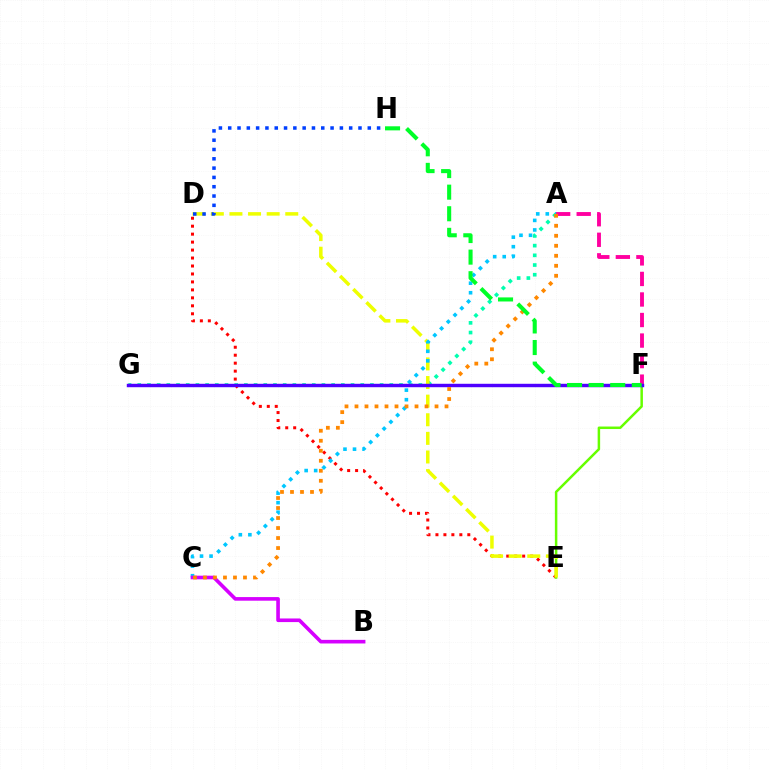{('D', 'E'): [{'color': '#ff0000', 'line_style': 'dotted', 'thickness': 2.16}, {'color': '#eeff00', 'line_style': 'dashed', 'thickness': 2.53}], ('E', 'F'): [{'color': '#66ff00', 'line_style': 'solid', 'thickness': 1.8}], ('A', 'G'): [{'color': '#00ffaf', 'line_style': 'dotted', 'thickness': 2.63}], ('D', 'H'): [{'color': '#003fff', 'line_style': 'dotted', 'thickness': 2.53}], ('A', 'F'): [{'color': '#ff00a0', 'line_style': 'dashed', 'thickness': 2.79}], ('A', 'C'): [{'color': '#00c7ff', 'line_style': 'dotted', 'thickness': 2.59}, {'color': '#ff8800', 'line_style': 'dotted', 'thickness': 2.72}], ('B', 'C'): [{'color': '#d600ff', 'line_style': 'solid', 'thickness': 2.6}], ('F', 'G'): [{'color': '#4f00ff', 'line_style': 'solid', 'thickness': 2.47}], ('F', 'H'): [{'color': '#00ff27', 'line_style': 'dashed', 'thickness': 2.93}]}